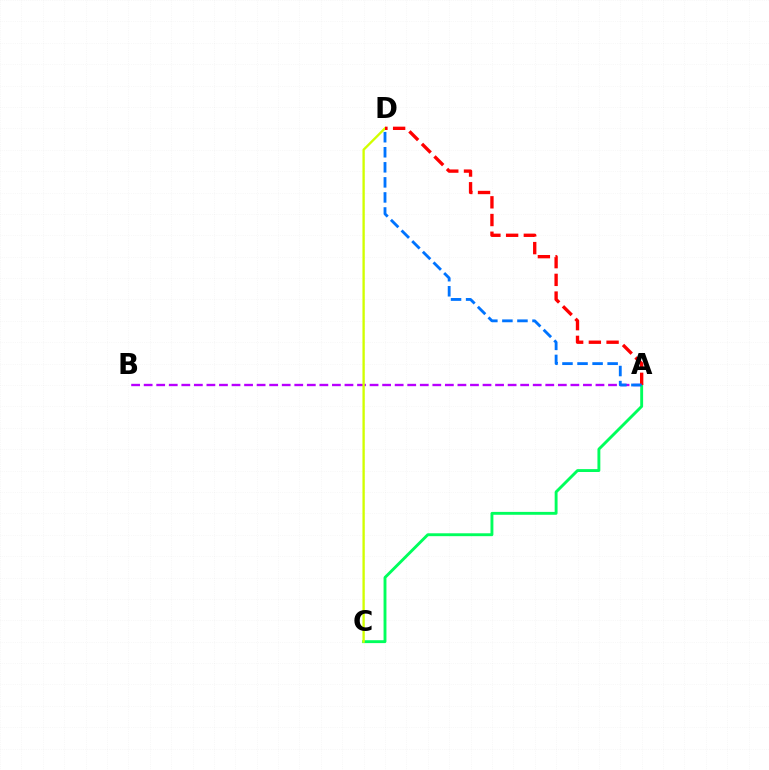{('A', 'B'): [{'color': '#b900ff', 'line_style': 'dashed', 'thickness': 1.7}], ('A', 'C'): [{'color': '#00ff5c', 'line_style': 'solid', 'thickness': 2.08}], ('C', 'D'): [{'color': '#d1ff00', 'line_style': 'solid', 'thickness': 1.69}], ('A', 'D'): [{'color': '#ff0000', 'line_style': 'dashed', 'thickness': 2.41}, {'color': '#0074ff', 'line_style': 'dashed', 'thickness': 2.05}]}